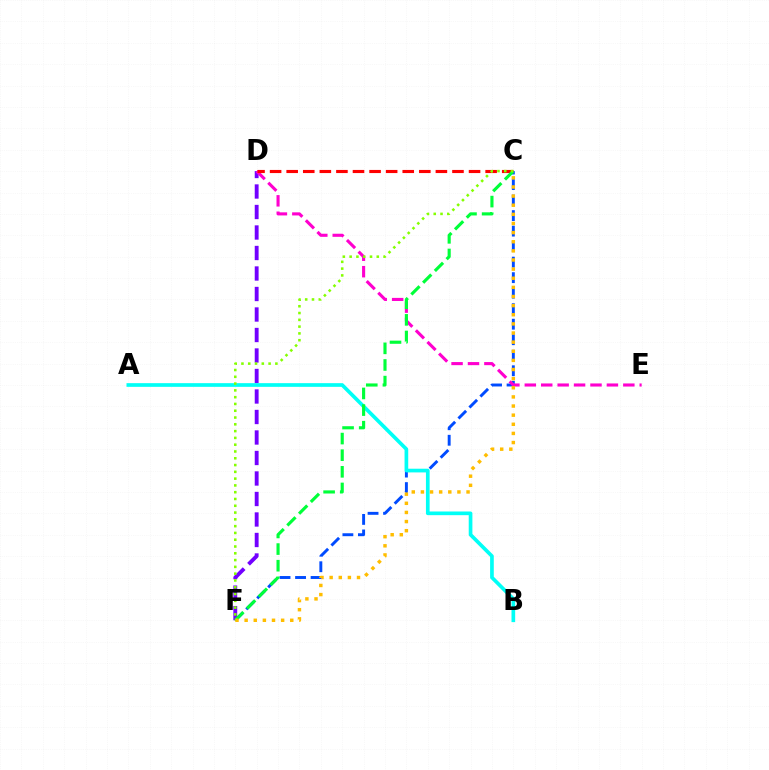{('D', 'F'): [{'color': '#7200ff', 'line_style': 'dashed', 'thickness': 2.78}], ('C', 'F'): [{'color': '#004bff', 'line_style': 'dashed', 'thickness': 2.11}, {'color': '#00ff39', 'line_style': 'dashed', 'thickness': 2.26}, {'color': '#ffbd00', 'line_style': 'dotted', 'thickness': 2.48}, {'color': '#84ff00', 'line_style': 'dotted', 'thickness': 1.84}], ('D', 'E'): [{'color': '#ff00cf', 'line_style': 'dashed', 'thickness': 2.23}], ('A', 'B'): [{'color': '#00fff6', 'line_style': 'solid', 'thickness': 2.65}], ('C', 'D'): [{'color': '#ff0000', 'line_style': 'dashed', 'thickness': 2.25}]}